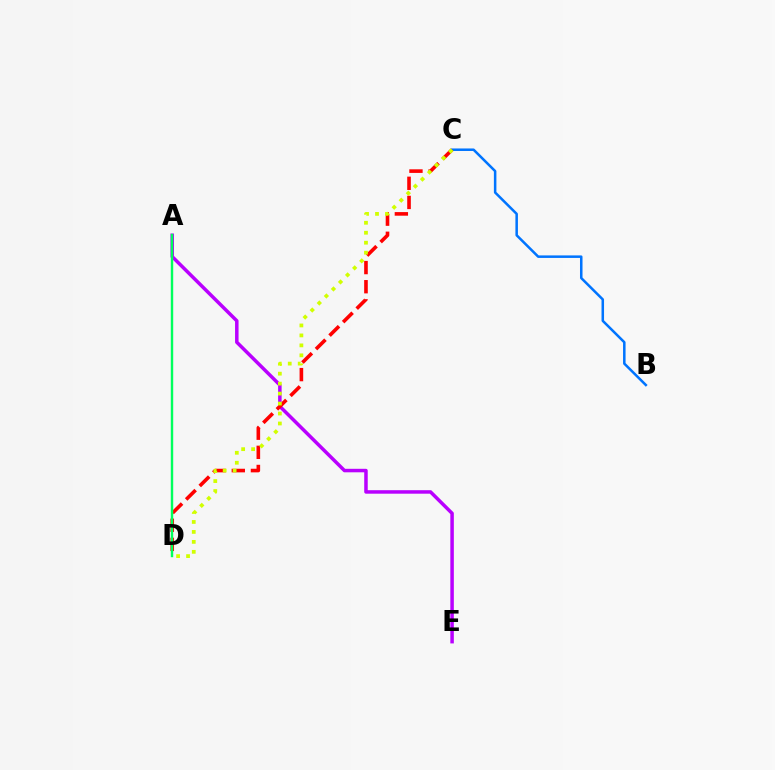{('A', 'E'): [{'color': '#b900ff', 'line_style': 'solid', 'thickness': 2.52}], ('B', 'C'): [{'color': '#0074ff', 'line_style': 'solid', 'thickness': 1.81}], ('C', 'D'): [{'color': '#ff0000', 'line_style': 'dashed', 'thickness': 2.6}, {'color': '#d1ff00', 'line_style': 'dotted', 'thickness': 2.71}], ('A', 'D'): [{'color': '#00ff5c', 'line_style': 'solid', 'thickness': 1.74}]}